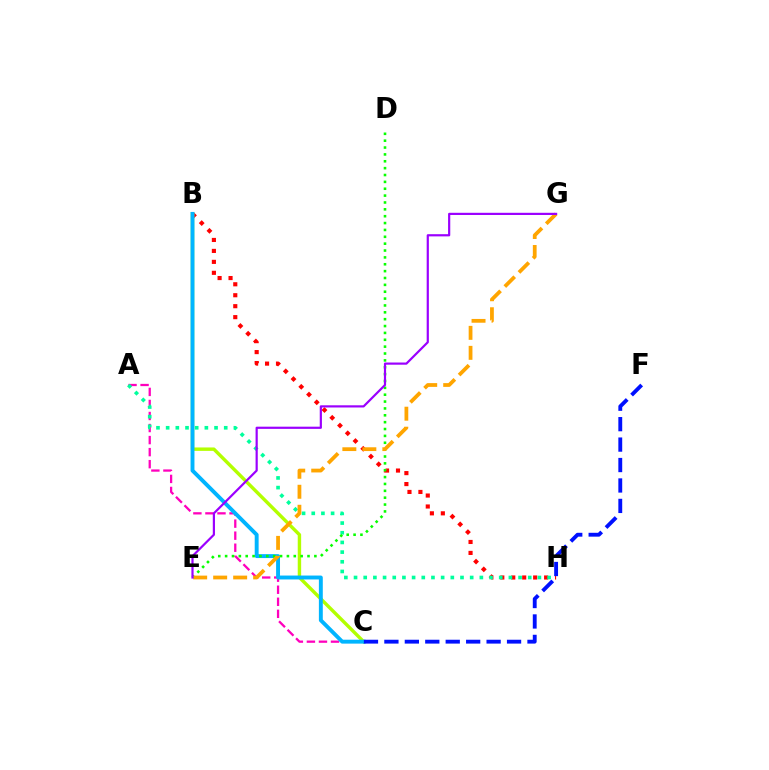{('A', 'C'): [{'color': '#ff00bd', 'line_style': 'dashed', 'thickness': 1.64}], ('B', 'H'): [{'color': '#ff0000', 'line_style': 'dotted', 'thickness': 2.98}], ('B', 'C'): [{'color': '#b3ff00', 'line_style': 'solid', 'thickness': 2.46}, {'color': '#00b5ff', 'line_style': 'solid', 'thickness': 2.81}], ('A', 'H'): [{'color': '#00ff9d', 'line_style': 'dotted', 'thickness': 2.63}], ('D', 'E'): [{'color': '#08ff00', 'line_style': 'dotted', 'thickness': 1.87}], ('E', 'G'): [{'color': '#ffa500', 'line_style': 'dashed', 'thickness': 2.72}, {'color': '#9b00ff', 'line_style': 'solid', 'thickness': 1.58}], ('C', 'F'): [{'color': '#0010ff', 'line_style': 'dashed', 'thickness': 2.78}]}